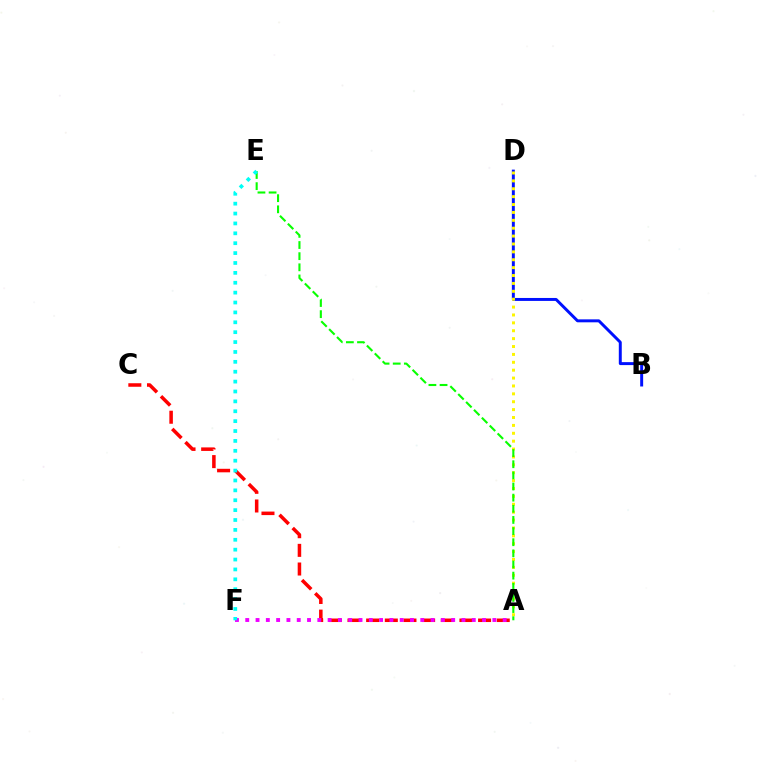{('B', 'D'): [{'color': '#0010ff', 'line_style': 'solid', 'thickness': 2.13}], ('A', 'D'): [{'color': '#fcf500', 'line_style': 'dotted', 'thickness': 2.14}], ('A', 'C'): [{'color': '#ff0000', 'line_style': 'dashed', 'thickness': 2.53}], ('A', 'F'): [{'color': '#ee00ff', 'line_style': 'dotted', 'thickness': 2.8}], ('A', 'E'): [{'color': '#08ff00', 'line_style': 'dashed', 'thickness': 1.51}], ('E', 'F'): [{'color': '#00fff6', 'line_style': 'dotted', 'thickness': 2.69}]}